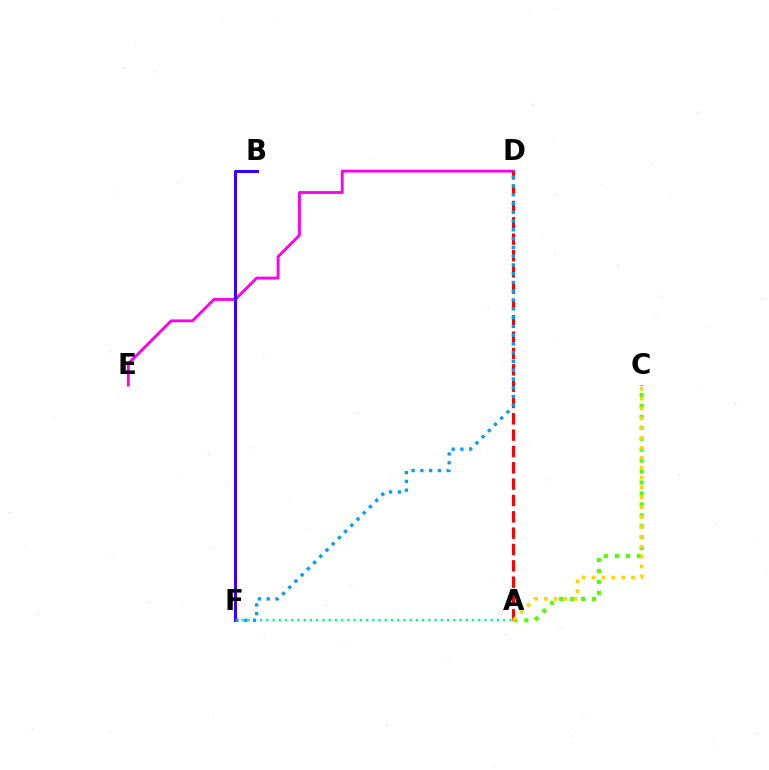{('A', 'C'): [{'color': '#4fff00', 'line_style': 'dotted', 'thickness': 2.97}, {'color': '#ffd500', 'line_style': 'dotted', 'thickness': 2.68}], ('A', 'F'): [{'color': '#00ff86', 'line_style': 'dotted', 'thickness': 1.69}], ('D', 'E'): [{'color': '#ff00ed', 'line_style': 'solid', 'thickness': 2.05}], ('A', 'D'): [{'color': '#ff0000', 'line_style': 'dashed', 'thickness': 2.22}], ('B', 'F'): [{'color': '#3700ff', 'line_style': 'solid', 'thickness': 2.19}], ('D', 'F'): [{'color': '#009eff', 'line_style': 'dotted', 'thickness': 2.38}]}